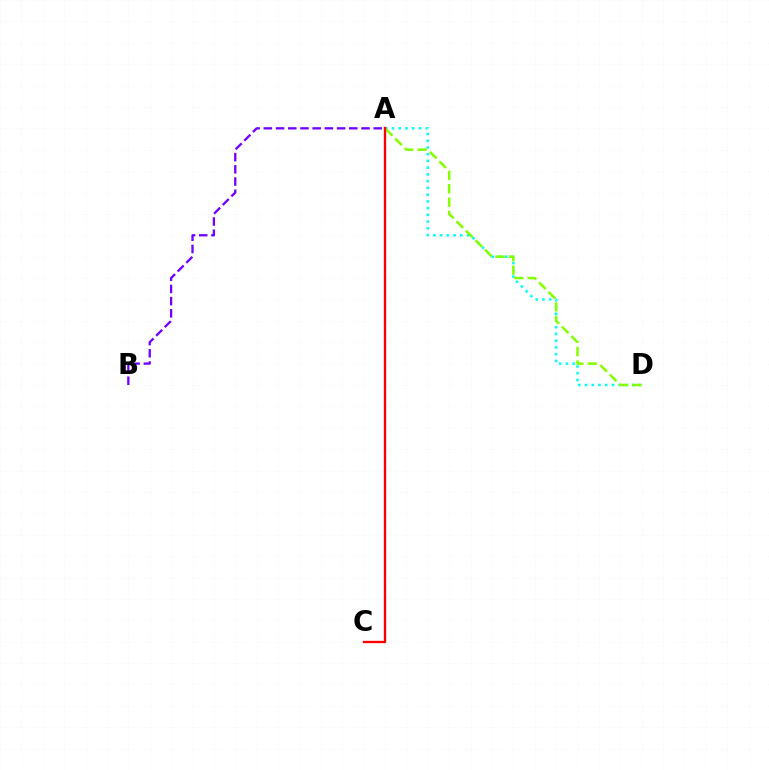{('A', 'D'): [{'color': '#00fff6', 'line_style': 'dotted', 'thickness': 1.83}, {'color': '#84ff00', 'line_style': 'dashed', 'thickness': 1.82}], ('A', 'C'): [{'color': '#ff0000', 'line_style': 'solid', 'thickness': 1.69}], ('A', 'B'): [{'color': '#7200ff', 'line_style': 'dashed', 'thickness': 1.66}]}